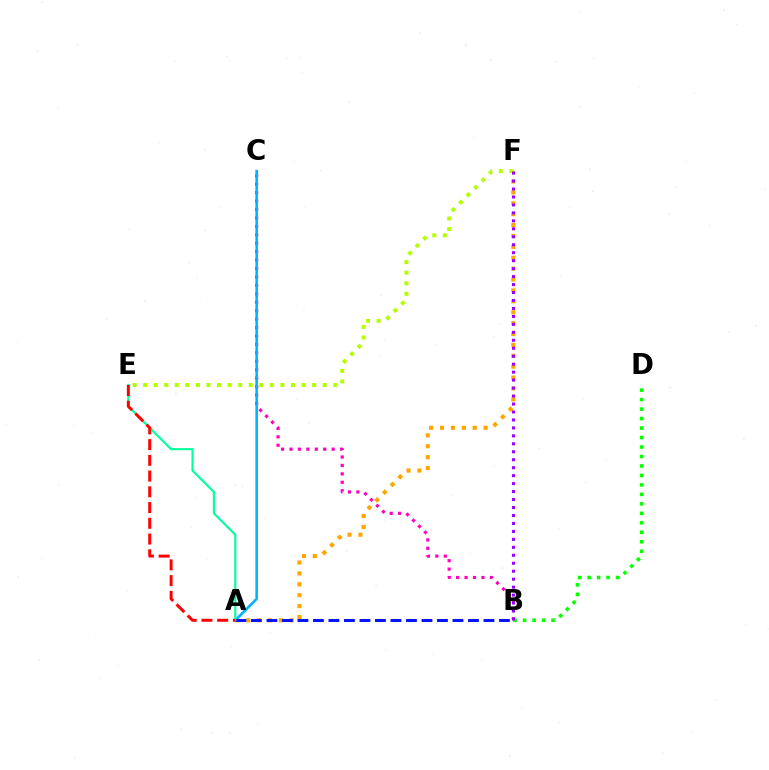{('A', 'F'): [{'color': '#ffa500', 'line_style': 'dotted', 'thickness': 2.96}], ('E', 'F'): [{'color': '#b3ff00', 'line_style': 'dotted', 'thickness': 2.87}], ('B', 'C'): [{'color': '#ff00bd', 'line_style': 'dotted', 'thickness': 2.29}], ('B', 'D'): [{'color': '#08ff00', 'line_style': 'dotted', 'thickness': 2.57}], ('A', 'C'): [{'color': '#00b5ff', 'line_style': 'solid', 'thickness': 1.88}], ('A', 'B'): [{'color': '#0010ff', 'line_style': 'dashed', 'thickness': 2.11}], ('B', 'F'): [{'color': '#9b00ff', 'line_style': 'dotted', 'thickness': 2.16}], ('A', 'E'): [{'color': '#00ff9d', 'line_style': 'solid', 'thickness': 1.54}, {'color': '#ff0000', 'line_style': 'dashed', 'thickness': 2.14}]}